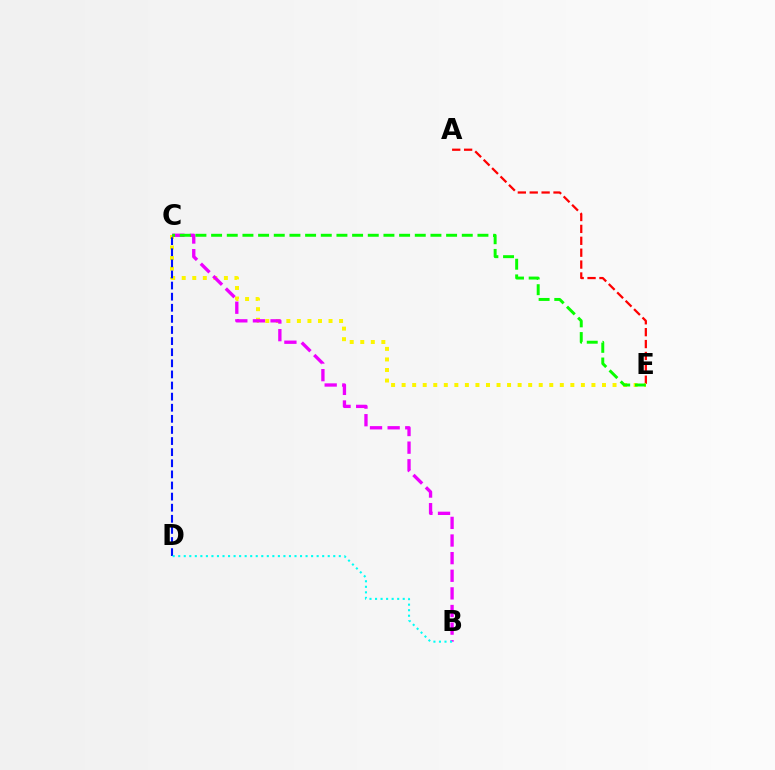{('A', 'E'): [{'color': '#ff0000', 'line_style': 'dashed', 'thickness': 1.62}], ('C', 'E'): [{'color': '#fcf500', 'line_style': 'dotted', 'thickness': 2.87}, {'color': '#08ff00', 'line_style': 'dashed', 'thickness': 2.13}], ('B', 'C'): [{'color': '#ee00ff', 'line_style': 'dashed', 'thickness': 2.39}], ('C', 'D'): [{'color': '#0010ff', 'line_style': 'dashed', 'thickness': 1.51}], ('B', 'D'): [{'color': '#00fff6', 'line_style': 'dotted', 'thickness': 1.5}]}